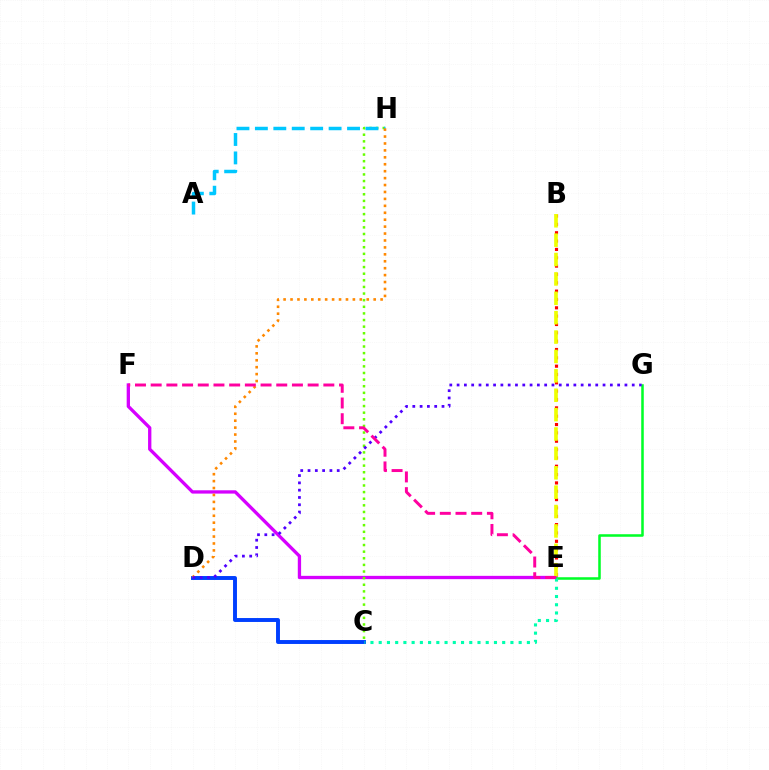{('C', 'D'): [{'color': '#003fff', 'line_style': 'solid', 'thickness': 2.82}], ('E', 'F'): [{'color': '#d600ff', 'line_style': 'solid', 'thickness': 2.38}, {'color': '#ff00a0', 'line_style': 'dashed', 'thickness': 2.13}], ('C', 'H'): [{'color': '#66ff00', 'line_style': 'dotted', 'thickness': 1.8}], ('E', 'G'): [{'color': '#00ff27', 'line_style': 'solid', 'thickness': 1.83}], ('B', 'E'): [{'color': '#ff0000', 'line_style': 'dotted', 'thickness': 2.27}, {'color': '#eeff00', 'line_style': 'dashed', 'thickness': 2.63}], ('A', 'H'): [{'color': '#00c7ff', 'line_style': 'dashed', 'thickness': 2.5}], ('D', 'H'): [{'color': '#ff8800', 'line_style': 'dotted', 'thickness': 1.88}], ('D', 'G'): [{'color': '#4f00ff', 'line_style': 'dotted', 'thickness': 1.98}], ('C', 'E'): [{'color': '#00ffaf', 'line_style': 'dotted', 'thickness': 2.24}]}